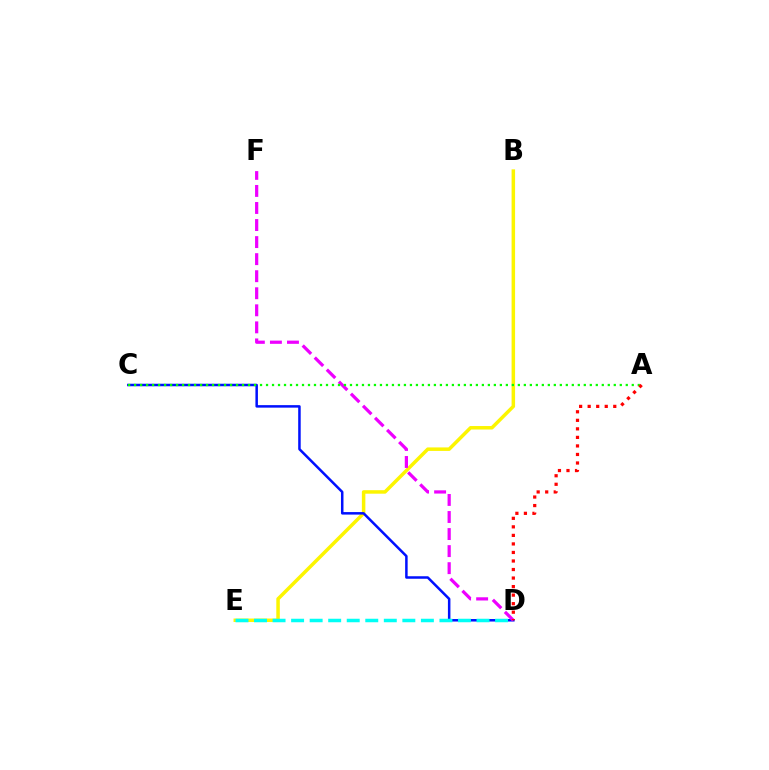{('B', 'E'): [{'color': '#fcf500', 'line_style': 'solid', 'thickness': 2.52}], ('C', 'D'): [{'color': '#0010ff', 'line_style': 'solid', 'thickness': 1.8}], ('D', 'E'): [{'color': '#00fff6', 'line_style': 'dashed', 'thickness': 2.52}], ('D', 'F'): [{'color': '#ee00ff', 'line_style': 'dashed', 'thickness': 2.32}], ('A', 'C'): [{'color': '#08ff00', 'line_style': 'dotted', 'thickness': 1.63}], ('A', 'D'): [{'color': '#ff0000', 'line_style': 'dotted', 'thickness': 2.32}]}